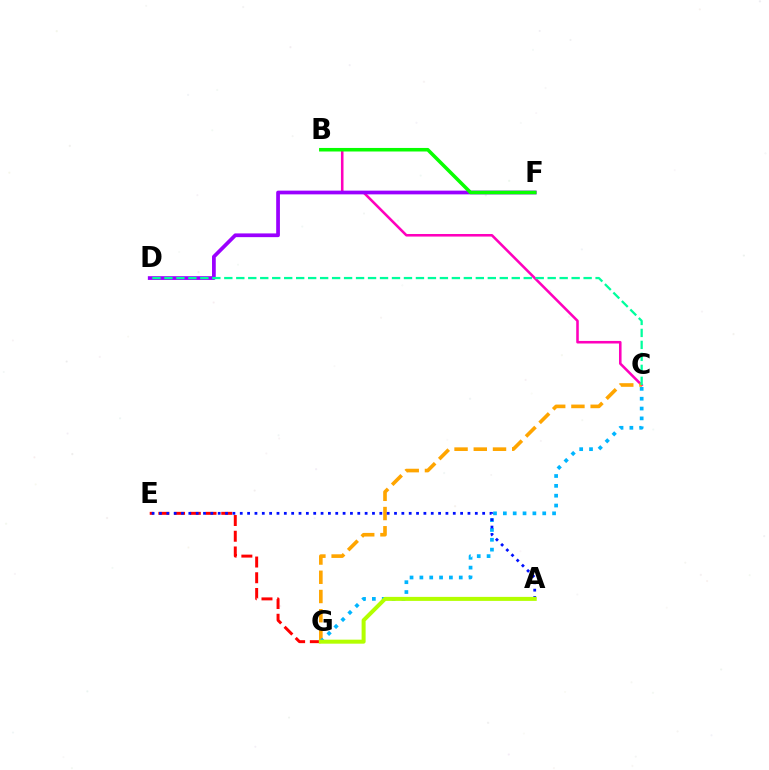{('B', 'C'): [{'color': '#ff00bd', 'line_style': 'solid', 'thickness': 1.84}], ('C', 'G'): [{'color': '#ffa500', 'line_style': 'dashed', 'thickness': 2.61}, {'color': '#00b5ff', 'line_style': 'dotted', 'thickness': 2.67}], ('D', 'F'): [{'color': '#9b00ff', 'line_style': 'solid', 'thickness': 2.68}], ('E', 'G'): [{'color': '#ff0000', 'line_style': 'dashed', 'thickness': 2.14}], ('C', 'D'): [{'color': '#00ff9d', 'line_style': 'dashed', 'thickness': 1.63}], ('A', 'E'): [{'color': '#0010ff', 'line_style': 'dotted', 'thickness': 2.0}], ('B', 'F'): [{'color': '#08ff00', 'line_style': 'solid', 'thickness': 2.55}], ('A', 'G'): [{'color': '#b3ff00', 'line_style': 'solid', 'thickness': 2.89}]}